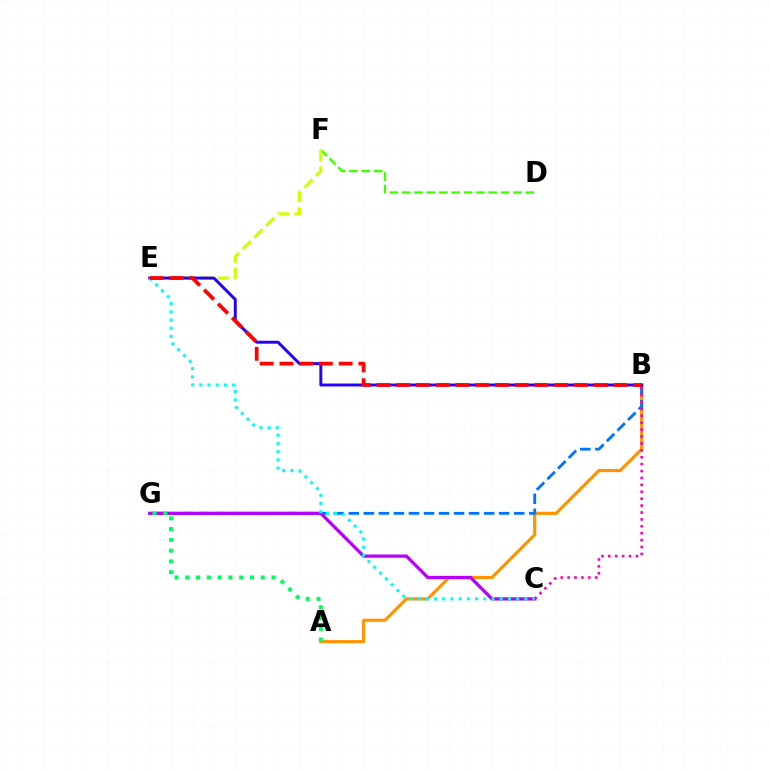{('A', 'B'): [{'color': '#ff9400', 'line_style': 'solid', 'thickness': 2.28}], ('D', 'F'): [{'color': '#3dff00', 'line_style': 'dashed', 'thickness': 1.68}], ('B', 'G'): [{'color': '#0074ff', 'line_style': 'dashed', 'thickness': 2.04}], ('C', 'G'): [{'color': '#b900ff', 'line_style': 'solid', 'thickness': 2.35}], ('E', 'F'): [{'color': '#d1ff00', 'line_style': 'dashed', 'thickness': 2.26}], ('B', 'C'): [{'color': '#ff00ac', 'line_style': 'dotted', 'thickness': 1.88}], ('B', 'E'): [{'color': '#2500ff', 'line_style': 'solid', 'thickness': 2.11}, {'color': '#ff0000', 'line_style': 'dashed', 'thickness': 2.68}], ('C', 'E'): [{'color': '#00fff6', 'line_style': 'dotted', 'thickness': 2.23}], ('A', 'G'): [{'color': '#00ff5c', 'line_style': 'dotted', 'thickness': 2.93}]}